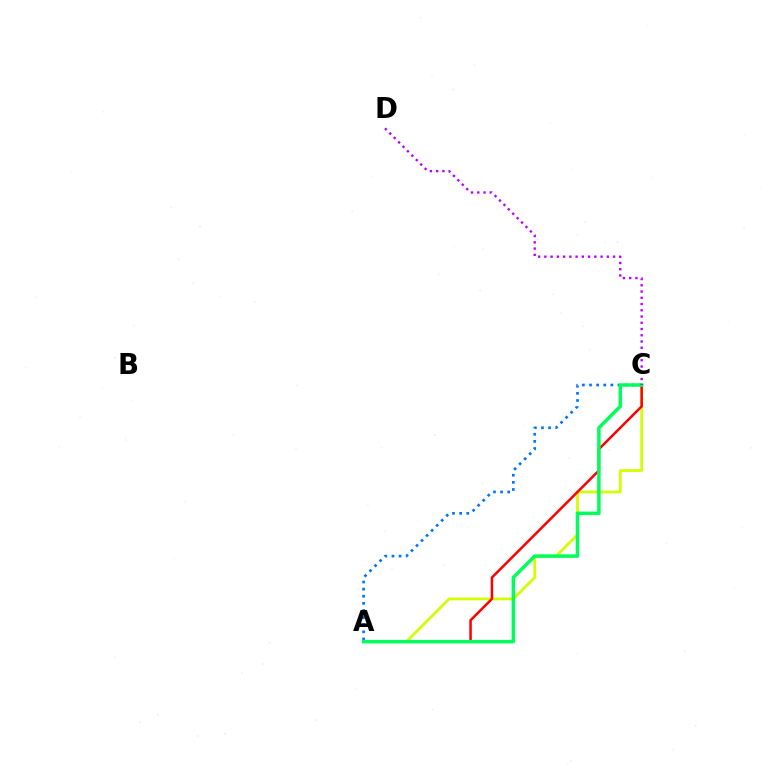{('A', 'C'): [{'color': '#d1ff00', 'line_style': 'solid', 'thickness': 1.98}, {'color': '#ff0000', 'line_style': 'solid', 'thickness': 1.81}, {'color': '#0074ff', 'line_style': 'dotted', 'thickness': 1.93}, {'color': '#00ff5c', 'line_style': 'solid', 'thickness': 2.5}], ('C', 'D'): [{'color': '#b900ff', 'line_style': 'dotted', 'thickness': 1.7}]}